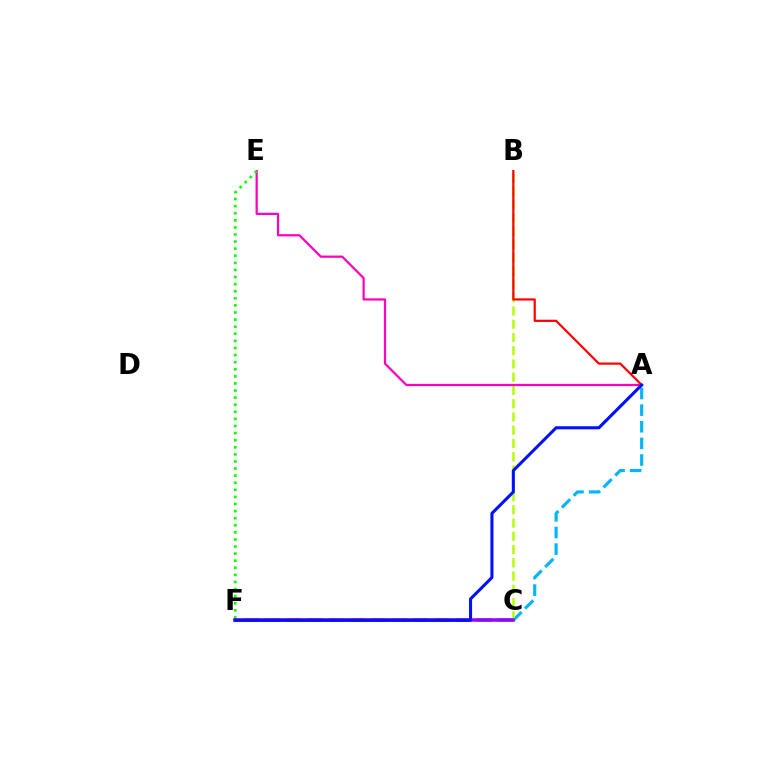{('C', 'F'): [{'color': '#00ff9d', 'line_style': 'dashed', 'thickness': 2.88}, {'color': '#ffa500', 'line_style': 'dashed', 'thickness': 1.6}, {'color': '#9b00ff', 'line_style': 'solid', 'thickness': 2.54}], ('A', 'C'): [{'color': '#00b5ff', 'line_style': 'dashed', 'thickness': 2.26}], ('B', 'C'): [{'color': '#b3ff00', 'line_style': 'dashed', 'thickness': 1.8}], ('A', 'B'): [{'color': '#ff0000', 'line_style': 'solid', 'thickness': 1.58}], ('A', 'E'): [{'color': '#ff00bd', 'line_style': 'solid', 'thickness': 1.6}], ('E', 'F'): [{'color': '#08ff00', 'line_style': 'dotted', 'thickness': 1.93}], ('A', 'F'): [{'color': '#0010ff', 'line_style': 'solid', 'thickness': 2.2}]}